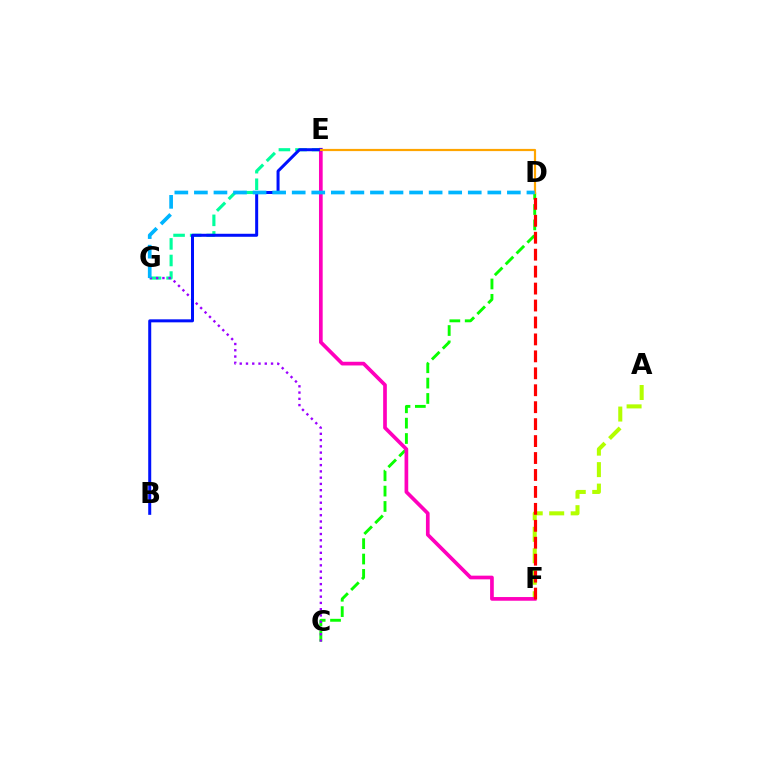{('E', 'G'): [{'color': '#00ff9d', 'line_style': 'dashed', 'thickness': 2.25}], ('C', 'D'): [{'color': '#08ff00', 'line_style': 'dashed', 'thickness': 2.09}], ('A', 'F'): [{'color': '#b3ff00', 'line_style': 'dashed', 'thickness': 2.92}], ('C', 'G'): [{'color': '#9b00ff', 'line_style': 'dotted', 'thickness': 1.7}], ('E', 'F'): [{'color': '#ff00bd', 'line_style': 'solid', 'thickness': 2.66}], ('B', 'E'): [{'color': '#0010ff', 'line_style': 'solid', 'thickness': 2.17}], ('D', 'E'): [{'color': '#ffa500', 'line_style': 'solid', 'thickness': 1.58}], ('D', 'F'): [{'color': '#ff0000', 'line_style': 'dashed', 'thickness': 2.3}], ('D', 'G'): [{'color': '#00b5ff', 'line_style': 'dashed', 'thickness': 2.66}]}